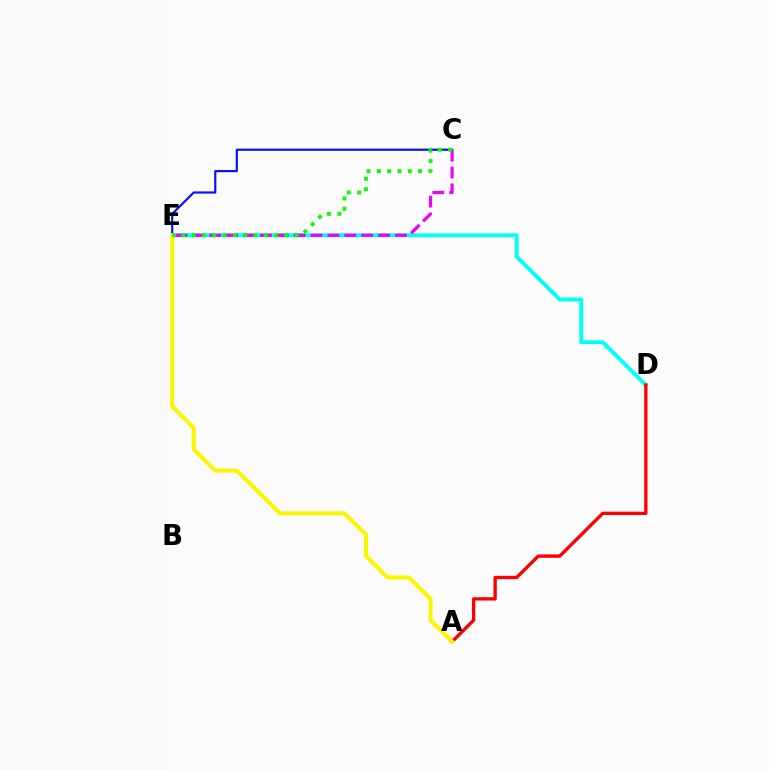{('D', 'E'): [{'color': '#00fff6', 'line_style': 'solid', 'thickness': 2.79}], ('A', 'D'): [{'color': '#ff0000', 'line_style': 'solid', 'thickness': 2.4}], ('C', 'E'): [{'color': '#0010ff', 'line_style': 'solid', 'thickness': 1.55}, {'color': '#ee00ff', 'line_style': 'dashed', 'thickness': 2.29}, {'color': '#08ff00', 'line_style': 'dotted', 'thickness': 2.8}], ('A', 'E'): [{'color': '#fcf500', 'line_style': 'solid', 'thickness': 2.92}]}